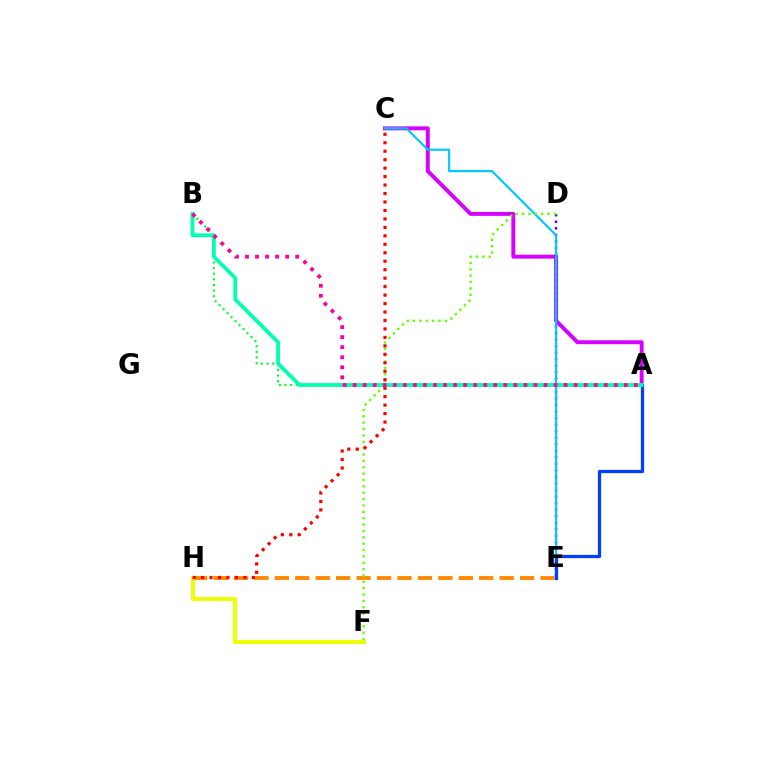{('A', 'C'): [{'color': '#d600ff', 'line_style': 'solid', 'thickness': 2.83}], ('E', 'H'): [{'color': '#ff8800', 'line_style': 'dashed', 'thickness': 2.78}], ('D', 'E'): [{'color': '#4f00ff', 'line_style': 'dotted', 'thickness': 1.78}], ('F', 'H'): [{'color': '#eeff00', 'line_style': 'solid', 'thickness': 2.87}], ('C', 'E'): [{'color': '#00c7ff', 'line_style': 'solid', 'thickness': 1.55}], ('A', 'E'): [{'color': '#003fff', 'line_style': 'solid', 'thickness': 2.34}], ('D', 'F'): [{'color': '#66ff00', 'line_style': 'dotted', 'thickness': 1.73}], ('A', 'B'): [{'color': '#00ff27', 'line_style': 'dotted', 'thickness': 1.53}, {'color': '#00ffaf', 'line_style': 'solid', 'thickness': 2.73}, {'color': '#ff00a0', 'line_style': 'dotted', 'thickness': 2.73}], ('C', 'H'): [{'color': '#ff0000', 'line_style': 'dotted', 'thickness': 2.3}]}